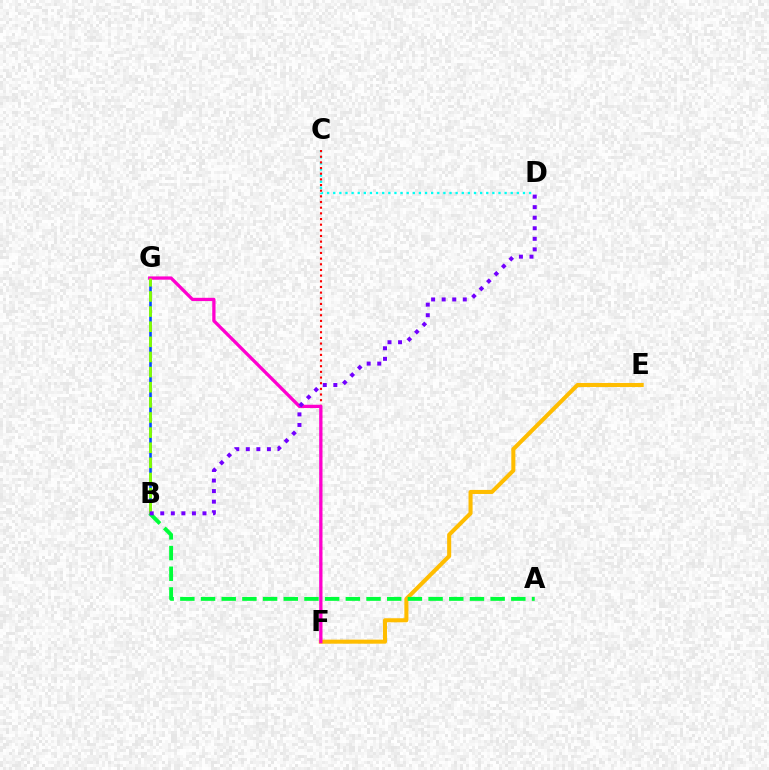{('C', 'D'): [{'color': '#00fff6', 'line_style': 'dotted', 'thickness': 1.66}], ('B', 'G'): [{'color': '#004bff', 'line_style': 'solid', 'thickness': 1.89}, {'color': '#84ff00', 'line_style': 'dashed', 'thickness': 2.05}], ('C', 'F'): [{'color': '#ff0000', 'line_style': 'dotted', 'thickness': 1.54}], ('E', 'F'): [{'color': '#ffbd00', 'line_style': 'solid', 'thickness': 2.92}], ('A', 'B'): [{'color': '#00ff39', 'line_style': 'dashed', 'thickness': 2.81}], ('F', 'G'): [{'color': '#ff00cf', 'line_style': 'solid', 'thickness': 2.36}], ('B', 'D'): [{'color': '#7200ff', 'line_style': 'dotted', 'thickness': 2.87}]}